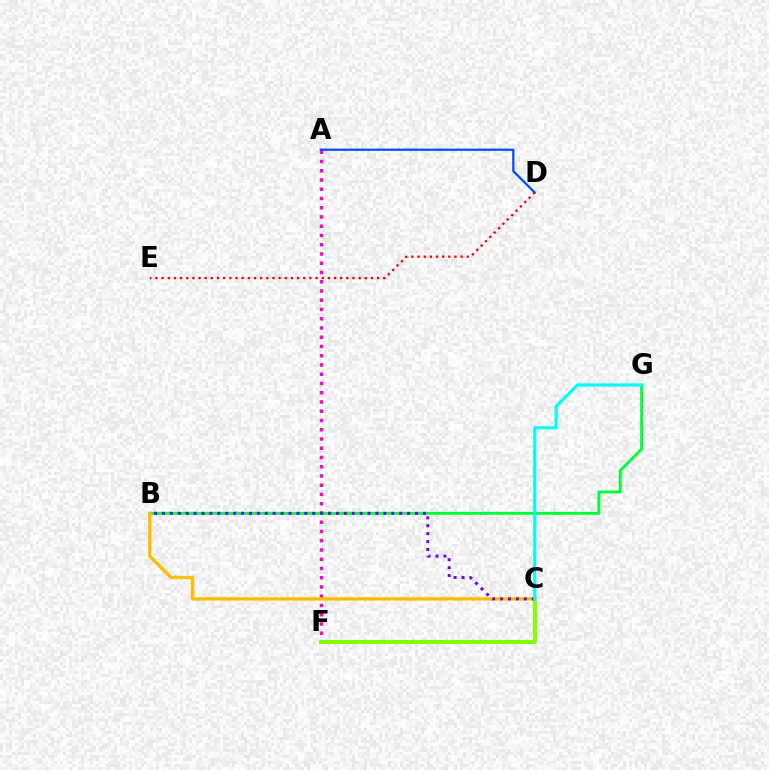{('A', 'F'): [{'color': '#ff00cf', 'line_style': 'dotted', 'thickness': 2.51}], ('A', 'D'): [{'color': '#004bff', 'line_style': 'solid', 'thickness': 1.61}], ('D', 'E'): [{'color': '#ff0000', 'line_style': 'dotted', 'thickness': 1.67}], ('C', 'F'): [{'color': '#84ff00', 'line_style': 'solid', 'thickness': 2.86}], ('B', 'G'): [{'color': '#00ff39', 'line_style': 'solid', 'thickness': 2.11}], ('B', 'C'): [{'color': '#ffbd00', 'line_style': 'solid', 'thickness': 2.41}, {'color': '#7200ff', 'line_style': 'dotted', 'thickness': 2.15}], ('C', 'G'): [{'color': '#00fff6', 'line_style': 'solid', 'thickness': 2.24}]}